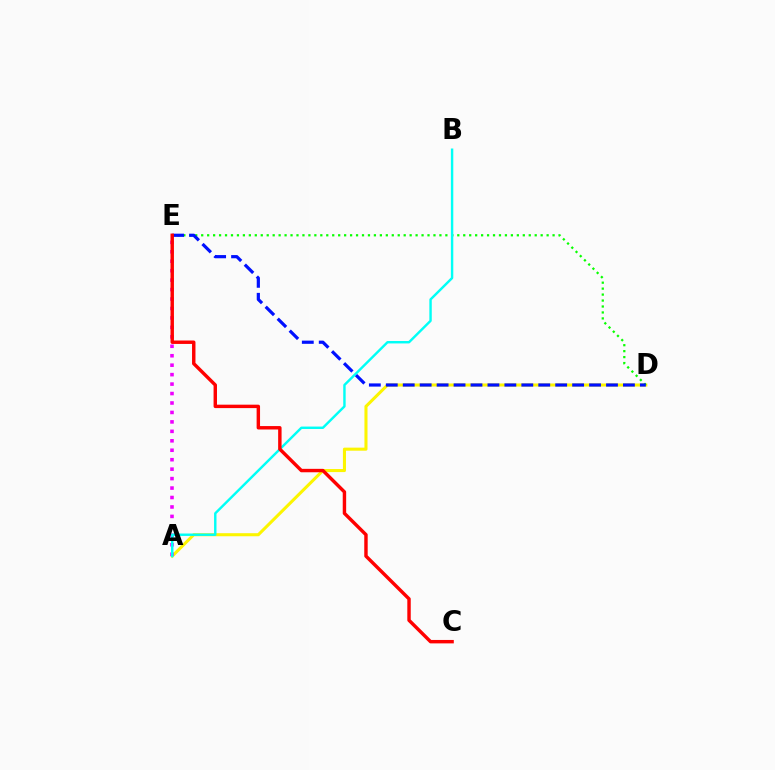{('A', 'D'): [{'color': '#fcf500', 'line_style': 'solid', 'thickness': 2.2}], ('D', 'E'): [{'color': '#08ff00', 'line_style': 'dotted', 'thickness': 1.62}, {'color': '#0010ff', 'line_style': 'dashed', 'thickness': 2.3}], ('A', 'E'): [{'color': '#ee00ff', 'line_style': 'dotted', 'thickness': 2.57}], ('A', 'B'): [{'color': '#00fff6', 'line_style': 'solid', 'thickness': 1.74}], ('C', 'E'): [{'color': '#ff0000', 'line_style': 'solid', 'thickness': 2.47}]}